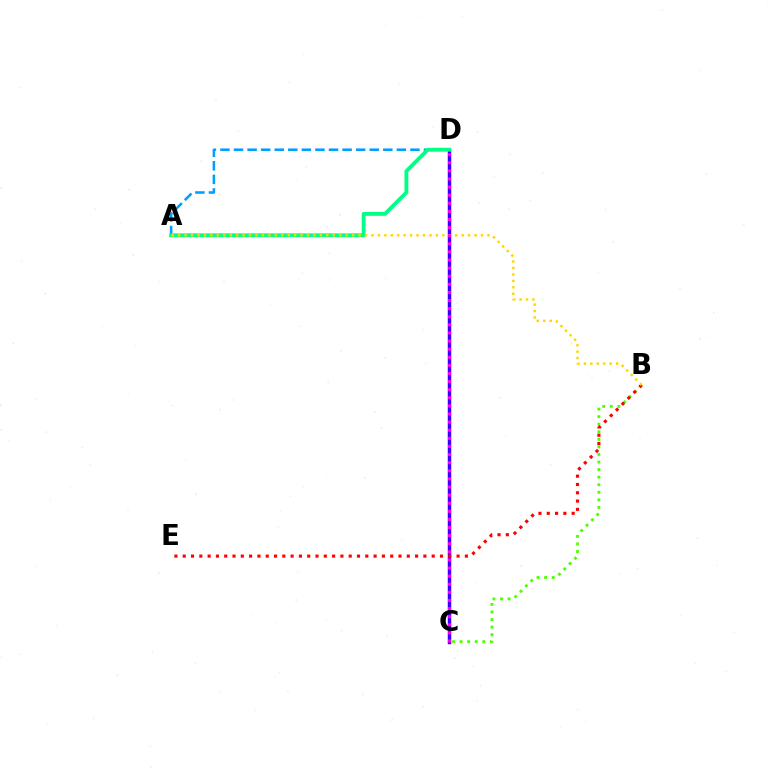{('B', 'C'): [{'color': '#4fff00', 'line_style': 'dotted', 'thickness': 2.05}], ('C', 'D'): [{'color': '#3700ff', 'line_style': 'solid', 'thickness': 2.49}, {'color': '#ff00ed', 'line_style': 'dotted', 'thickness': 2.2}], ('A', 'D'): [{'color': '#009eff', 'line_style': 'dashed', 'thickness': 1.84}, {'color': '#00ff86', 'line_style': 'solid', 'thickness': 2.78}], ('B', 'E'): [{'color': '#ff0000', 'line_style': 'dotted', 'thickness': 2.25}], ('A', 'B'): [{'color': '#ffd500', 'line_style': 'dotted', 'thickness': 1.75}]}